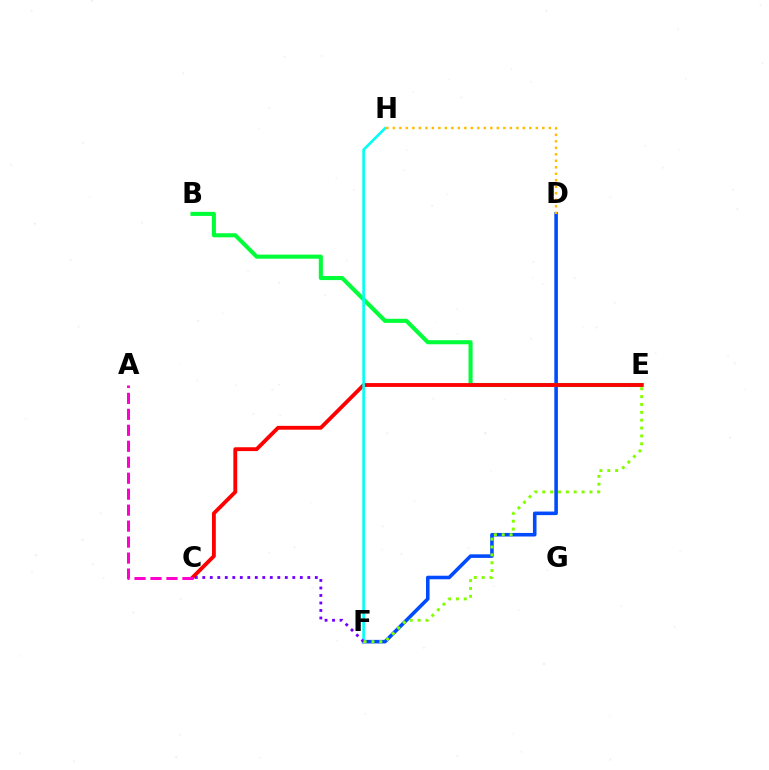{('D', 'F'): [{'color': '#004bff', 'line_style': 'solid', 'thickness': 2.57}], ('B', 'E'): [{'color': '#00ff39', 'line_style': 'solid', 'thickness': 2.94}], ('C', 'E'): [{'color': '#ff0000', 'line_style': 'solid', 'thickness': 2.77}], ('F', 'H'): [{'color': '#00fff6', 'line_style': 'solid', 'thickness': 1.89}], ('C', 'F'): [{'color': '#7200ff', 'line_style': 'dotted', 'thickness': 2.04}], ('A', 'C'): [{'color': '#ff00cf', 'line_style': 'dashed', 'thickness': 2.17}], ('E', 'F'): [{'color': '#84ff00', 'line_style': 'dotted', 'thickness': 2.14}], ('D', 'H'): [{'color': '#ffbd00', 'line_style': 'dotted', 'thickness': 1.77}]}